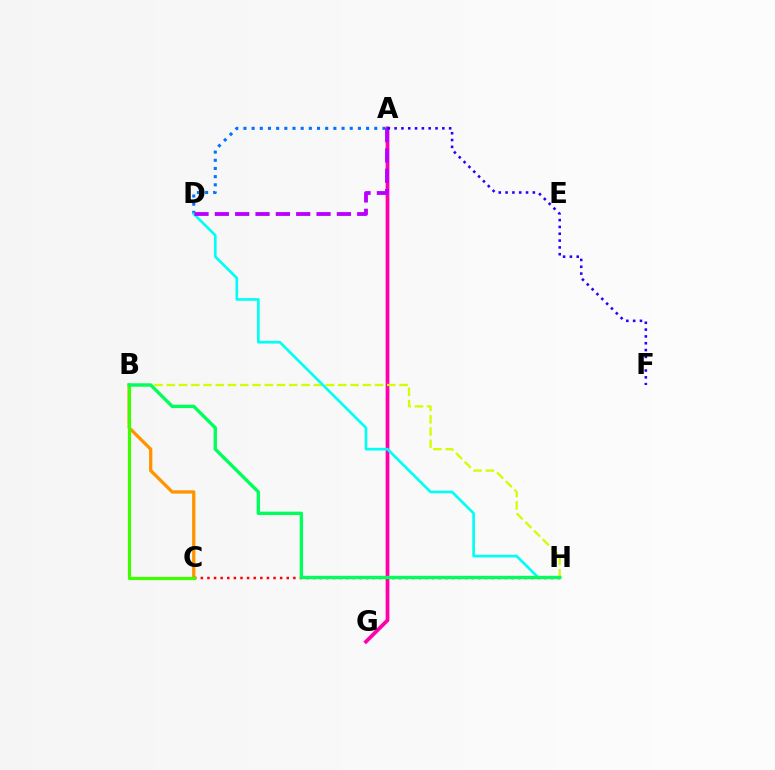{('A', 'G'): [{'color': '#ff00ac', 'line_style': 'solid', 'thickness': 2.69}], ('B', 'C'): [{'color': '#ff9400', 'line_style': 'solid', 'thickness': 2.38}, {'color': '#3dff00', 'line_style': 'solid', 'thickness': 2.3}], ('A', 'D'): [{'color': '#0074ff', 'line_style': 'dotted', 'thickness': 2.22}, {'color': '#b900ff', 'line_style': 'dashed', 'thickness': 2.76}], ('B', 'H'): [{'color': '#d1ff00', 'line_style': 'dashed', 'thickness': 1.66}, {'color': '#00ff5c', 'line_style': 'solid', 'thickness': 2.43}], ('D', 'H'): [{'color': '#00fff6', 'line_style': 'solid', 'thickness': 1.92}], ('C', 'H'): [{'color': '#ff0000', 'line_style': 'dotted', 'thickness': 1.8}], ('A', 'F'): [{'color': '#2500ff', 'line_style': 'dotted', 'thickness': 1.85}]}